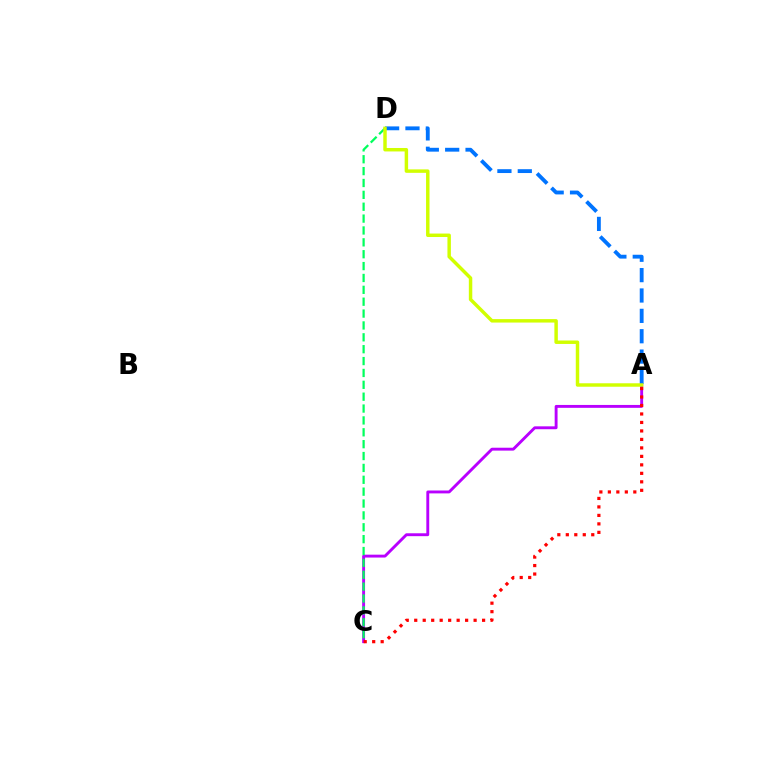{('A', 'C'): [{'color': '#b900ff', 'line_style': 'solid', 'thickness': 2.08}, {'color': '#ff0000', 'line_style': 'dotted', 'thickness': 2.3}], ('A', 'D'): [{'color': '#0074ff', 'line_style': 'dashed', 'thickness': 2.77}, {'color': '#d1ff00', 'line_style': 'solid', 'thickness': 2.49}], ('C', 'D'): [{'color': '#00ff5c', 'line_style': 'dashed', 'thickness': 1.61}]}